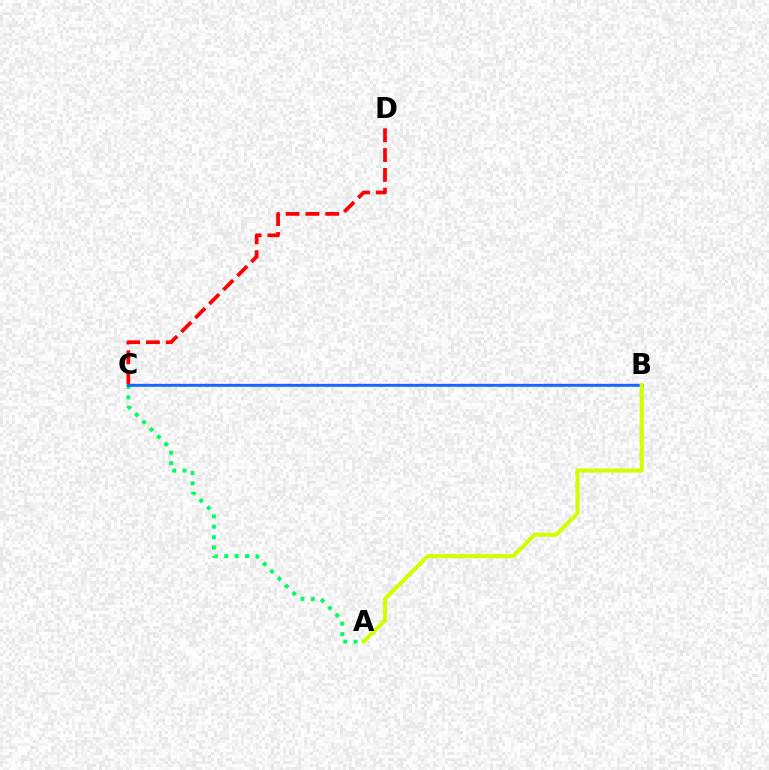{('A', 'C'): [{'color': '#00ff5c', 'line_style': 'dotted', 'thickness': 2.83}], ('C', 'D'): [{'color': '#ff0000', 'line_style': 'dashed', 'thickness': 2.69}], ('B', 'C'): [{'color': '#b900ff', 'line_style': 'solid', 'thickness': 1.64}, {'color': '#0074ff', 'line_style': 'solid', 'thickness': 1.85}], ('A', 'B'): [{'color': '#d1ff00', 'line_style': 'solid', 'thickness': 2.91}]}